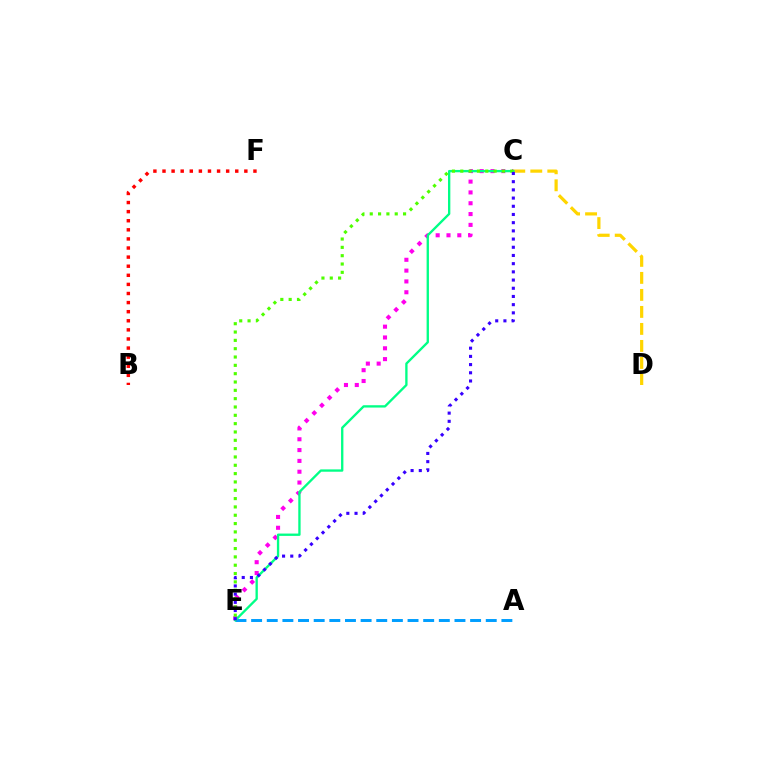{('A', 'E'): [{'color': '#009eff', 'line_style': 'dashed', 'thickness': 2.13}], ('B', 'F'): [{'color': '#ff0000', 'line_style': 'dotted', 'thickness': 2.47}], ('C', 'E'): [{'color': '#ff00ed', 'line_style': 'dotted', 'thickness': 2.94}, {'color': '#00ff86', 'line_style': 'solid', 'thickness': 1.68}, {'color': '#4fff00', 'line_style': 'dotted', 'thickness': 2.26}, {'color': '#3700ff', 'line_style': 'dotted', 'thickness': 2.23}], ('C', 'D'): [{'color': '#ffd500', 'line_style': 'dashed', 'thickness': 2.31}]}